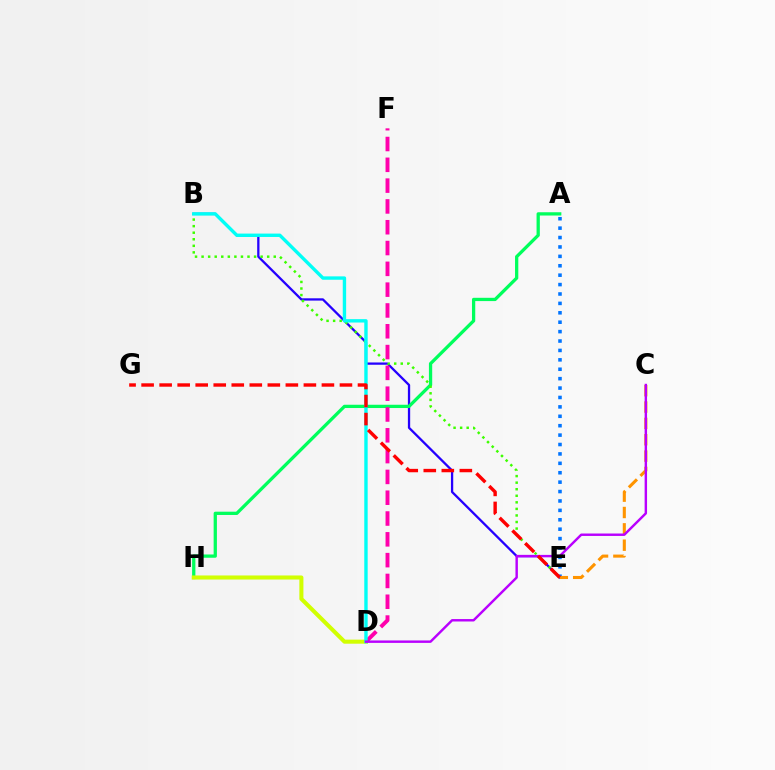{('B', 'E'): [{'color': '#2500ff', 'line_style': 'solid', 'thickness': 1.65}, {'color': '#3dff00', 'line_style': 'dotted', 'thickness': 1.78}], ('A', 'H'): [{'color': '#00ff5c', 'line_style': 'solid', 'thickness': 2.36}], ('D', 'H'): [{'color': '#d1ff00', 'line_style': 'solid', 'thickness': 2.92}], ('D', 'F'): [{'color': '#ff00ac', 'line_style': 'dashed', 'thickness': 2.83}], ('A', 'E'): [{'color': '#0074ff', 'line_style': 'dotted', 'thickness': 2.56}], ('C', 'E'): [{'color': '#ff9400', 'line_style': 'dashed', 'thickness': 2.22}], ('B', 'D'): [{'color': '#00fff6', 'line_style': 'solid', 'thickness': 2.43}], ('C', 'D'): [{'color': '#b900ff', 'line_style': 'solid', 'thickness': 1.75}], ('E', 'G'): [{'color': '#ff0000', 'line_style': 'dashed', 'thickness': 2.45}]}